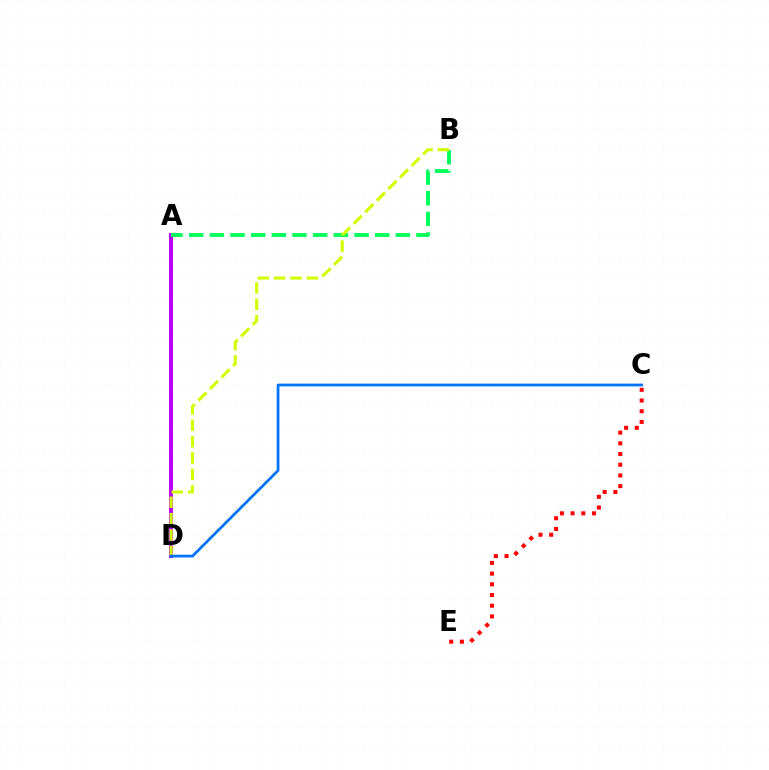{('A', 'D'): [{'color': '#b900ff', 'line_style': 'solid', 'thickness': 2.83}], ('A', 'B'): [{'color': '#00ff5c', 'line_style': 'dashed', 'thickness': 2.81}], ('B', 'D'): [{'color': '#d1ff00', 'line_style': 'dashed', 'thickness': 2.23}], ('C', 'D'): [{'color': '#0074ff', 'line_style': 'solid', 'thickness': 1.98}], ('C', 'E'): [{'color': '#ff0000', 'line_style': 'dotted', 'thickness': 2.91}]}